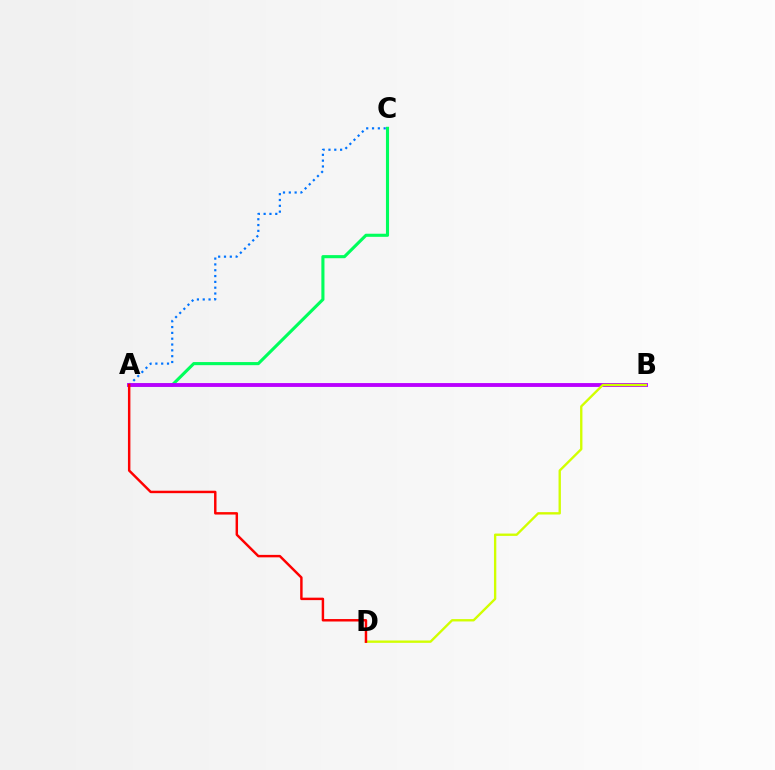{('A', 'C'): [{'color': '#00ff5c', 'line_style': 'solid', 'thickness': 2.23}, {'color': '#0074ff', 'line_style': 'dotted', 'thickness': 1.58}], ('A', 'B'): [{'color': '#b900ff', 'line_style': 'solid', 'thickness': 2.78}], ('B', 'D'): [{'color': '#d1ff00', 'line_style': 'solid', 'thickness': 1.7}], ('A', 'D'): [{'color': '#ff0000', 'line_style': 'solid', 'thickness': 1.77}]}